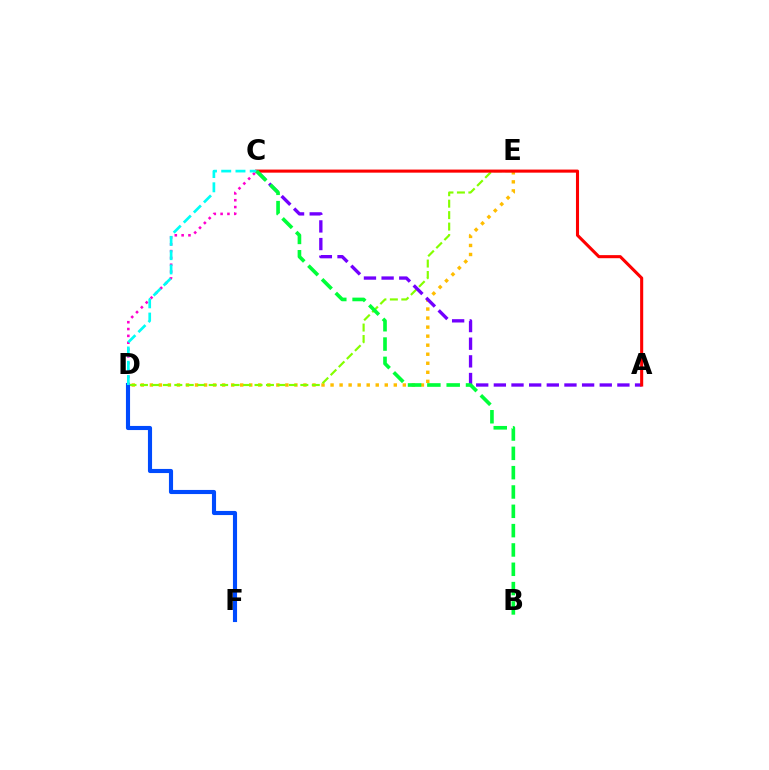{('D', 'E'): [{'color': '#ffbd00', 'line_style': 'dotted', 'thickness': 2.45}, {'color': '#84ff00', 'line_style': 'dashed', 'thickness': 1.56}], ('A', 'C'): [{'color': '#7200ff', 'line_style': 'dashed', 'thickness': 2.4}, {'color': '#ff0000', 'line_style': 'solid', 'thickness': 2.22}], ('D', 'F'): [{'color': '#004bff', 'line_style': 'solid', 'thickness': 2.96}], ('C', 'D'): [{'color': '#ff00cf', 'line_style': 'dotted', 'thickness': 1.86}, {'color': '#00fff6', 'line_style': 'dashed', 'thickness': 1.94}], ('B', 'C'): [{'color': '#00ff39', 'line_style': 'dashed', 'thickness': 2.63}]}